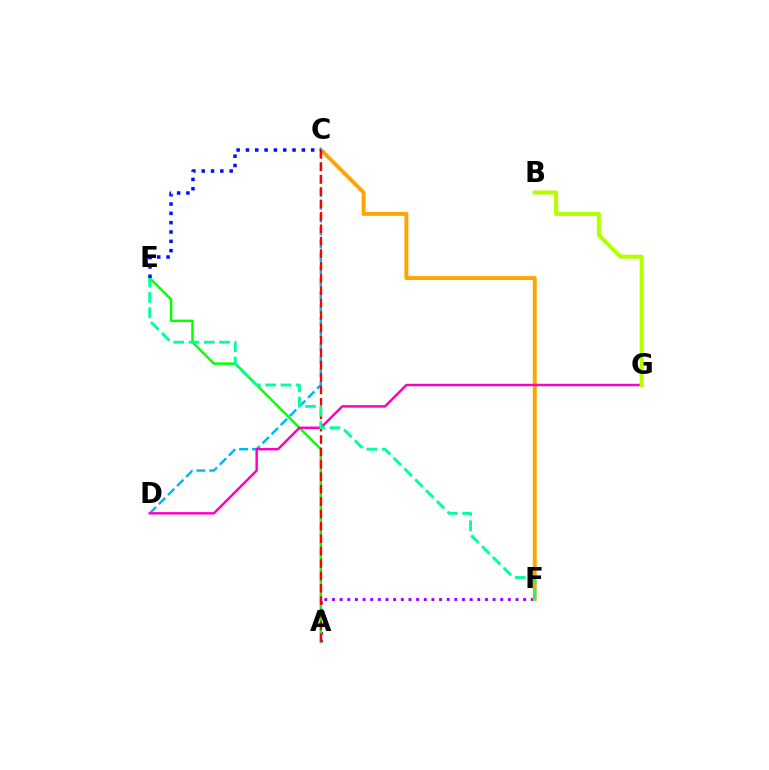{('A', 'F'): [{'color': '#9b00ff', 'line_style': 'dotted', 'thickness': 2.08}], ('C', 'D'): [{'color': '#00b5ff', 'line_style': 'dashed', 'thickness': 1.75}], ('A', 'E'): [{'color': '#08ff00', 'line_style': 'solid', 'thickness': 1.77}], ('C', 'F'): [{'color': '#ffa500', 'line_style': 'solid', 'thickness': 2.83}], ('D', 'G'): [{'color': '#ff00bd', 'line_style': 'solid', 'thickness': 1.76}], ('B', 'G'): [{'color': '#b3ff00', 'line_style': 'solid', 'thickness': 2.91}], ('A', 'C'): [{'color': '#ff0000', 'line_style': 'dashed', 'thickness': 1.68}], ('C', 'E'): [{'color': '#0010ff', 'line_style': 'dotted', 'thickness': 2.53}], ('E', 'F'): [{'color': '#00ff9d', 'line_style': 'dashed', 'thickness': 2.08}]}